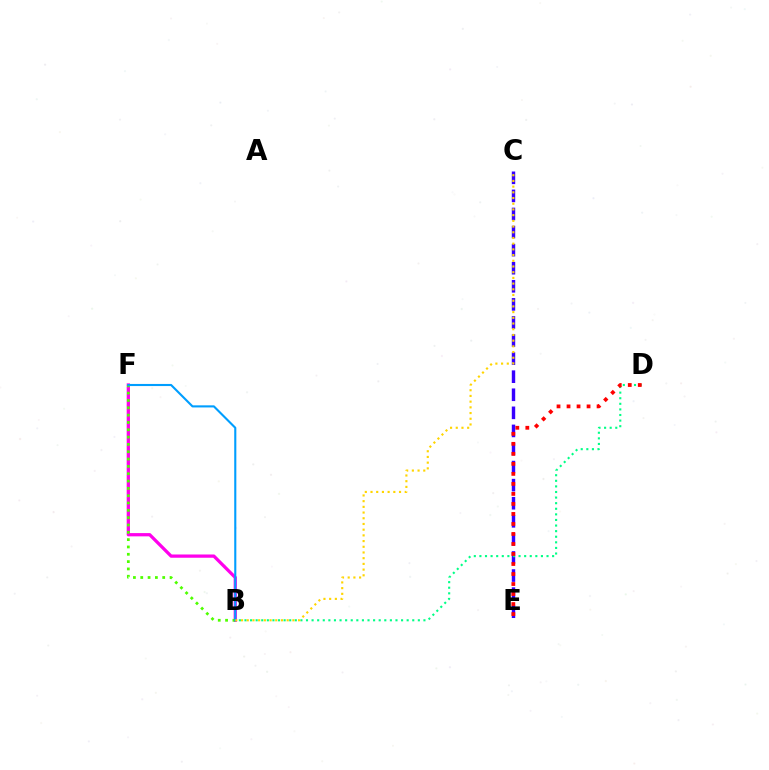{('B', 'F'): [{'color': '#ff00ed', 'line_style': 'solid', 'thickness': 2.35}, {'color': '#4fff00', 'line_style': 'dotted', 'thickness': 1.99}, {'color': '#009eff', 'line_style': 'solid', 'thickness': 1.52}], ('C', 'E'): [{'color': '#3700ff', 'line_style': 'dashed', 'thickness': 2.46}], ('B', 'D'): [{'color': '#00ff86', 'line_style': 'dotted', 'thickness': 1.52}], ('D', 'E'): [{'color': '#ff0000', 'line_style': 'dotted', 'thickness': 2.72}], ('B', 'C'): [{'color': '#ffd500', 'line_style': 'dotted', 'thickness': 1.55}]}